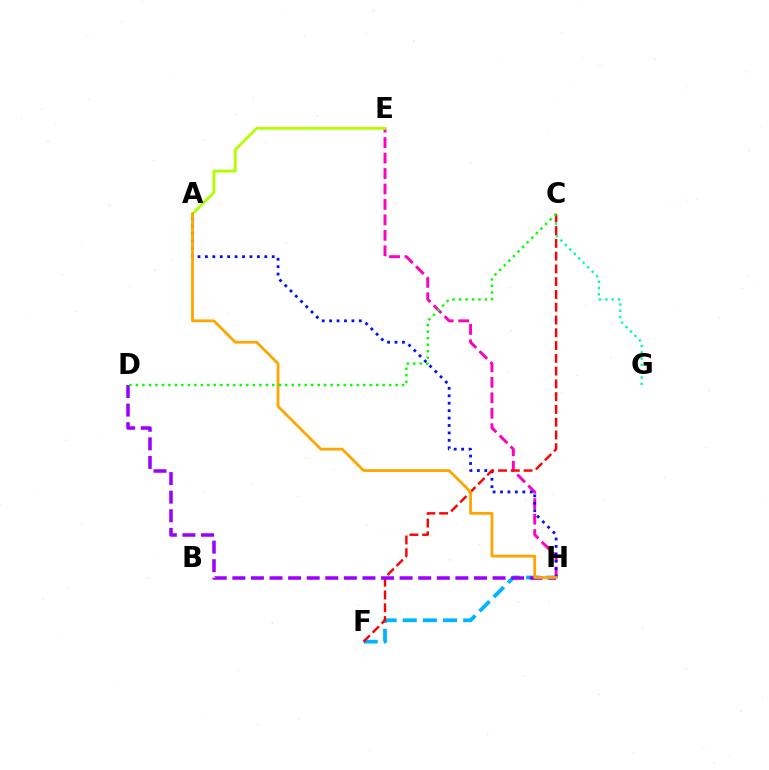{('E', 'H'): [{'color': '#ff00bd', 'line_style': 'dashed', 'thickness': 2.1}], ('A', 'H'): [{'color': '#0010ff', 'line_style': 'dotted', 'thickness': 2.02}, {'color': '#ffa500', 'line_style': 'solid', 'thickness': 2.01}], ('C', 'G'): [{'color': '#00ff9d', 'line_style': 'dotted', 'thickness': 1.71}], ('F', 'H'): [{'color': '#00b5ff', 'line_style': 'dashed', 'thickness': 2.74}], ('C', 'F'): [{'color': '#ff0000', 'line_style': 'dashed', 'thickness': 1.74}], ('A', 'E'): [{'color': '#b3ff00', 'line_style': 'solid', 'thickness': 2.06}], ('D', 'H'): [{'color': '#9b00ff', 'line_style': 'dashed', 'thickness': 2.52}], ('C', 'D'): [{'color': '#08ff00', 'line_style': 'dotted', 'thickness': 1.76}]}